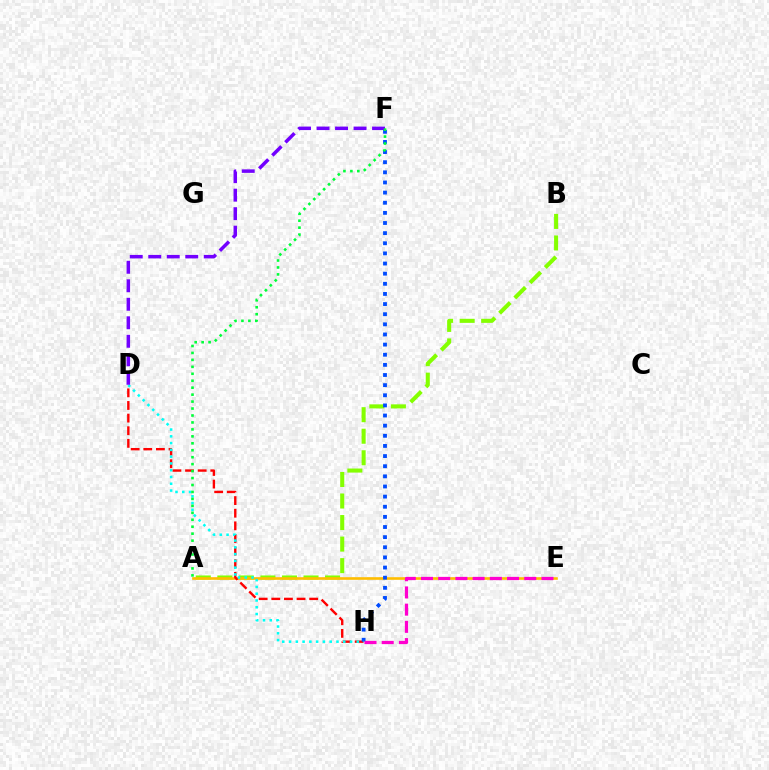{('A', 'B'): [{'color': '#84ff00', 'line_style': 'dashed', 'thickness': 2.93}], ('A', 'E'): [{'color': '#ffbd00', 'line_style': 'solid', 'thickness': 1.89}], ('D', 'H'): [{'color': '#ff0000', 'line_style': 'dashed', 'thickness': 1.72}, {'color': '#00fff6', 'line_style': 'dotted', 'thickness': 1.84}], ('F', 'H'): [{'color': '#004bff', 'line_style': 'dotted', 'thickness': 2.75}], ('E', 'H'): [{'color': '#ff00cf', 'line_style': 'dashed', 'thickness': 2.34}], ('D', 'F'): [{'color': '#7200ff', 'line_style': 'dashed', 'thickness': 2.51}], ('A', 'F'): [{'color': '#00ff39', 'line_style': 'dotted', 'thickness': 1.89}]}